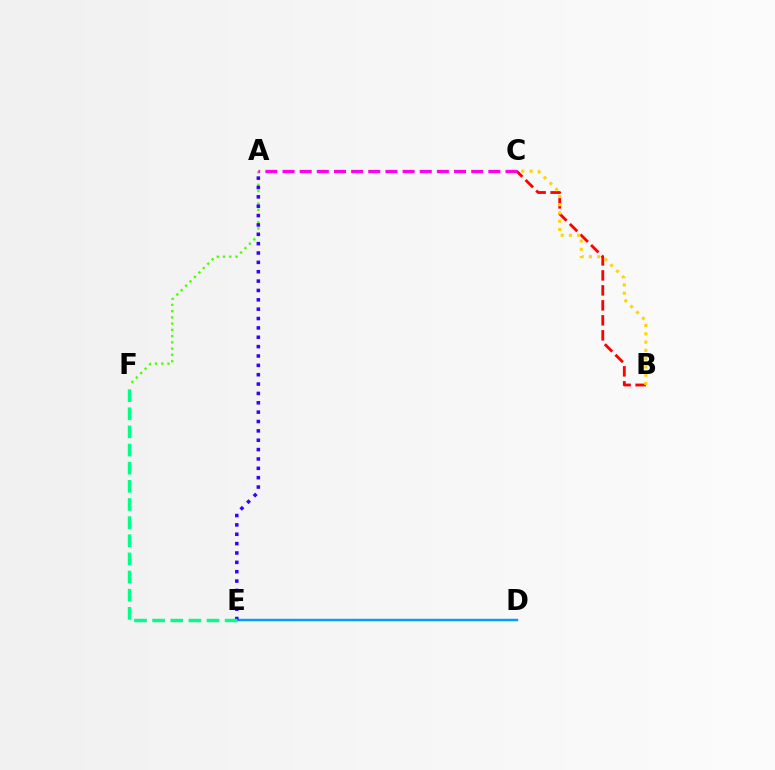{('A', 'F'): [{'color': '#4fff00', 'line_style': 'dotted', 'thickness': 1.7}], ('D', 'E'): [{'color': '#009eff', 'line_style': 'solid', 'thickness': 1.76}], ('B', 'C'): [{'color': '#ff0000', 'line_style': 'dashed', 'thickness': 2.04}, {'color': '#ffd500', 'line_style': 'dotted', 'thickness': 2.25}], ('A', 'E'): [{'color': '#3700ff', 'line_style': 'dotted', 'thickness': 2.54}], ('A', 'C'): [{'color': '#ff00ed', 'line_style': 'dashed', 'thickness': 2.33}], ('E', 'F'): [{'color': '#00ff86', 'line_style': 'dashed', 'thickness': 2.46}]}